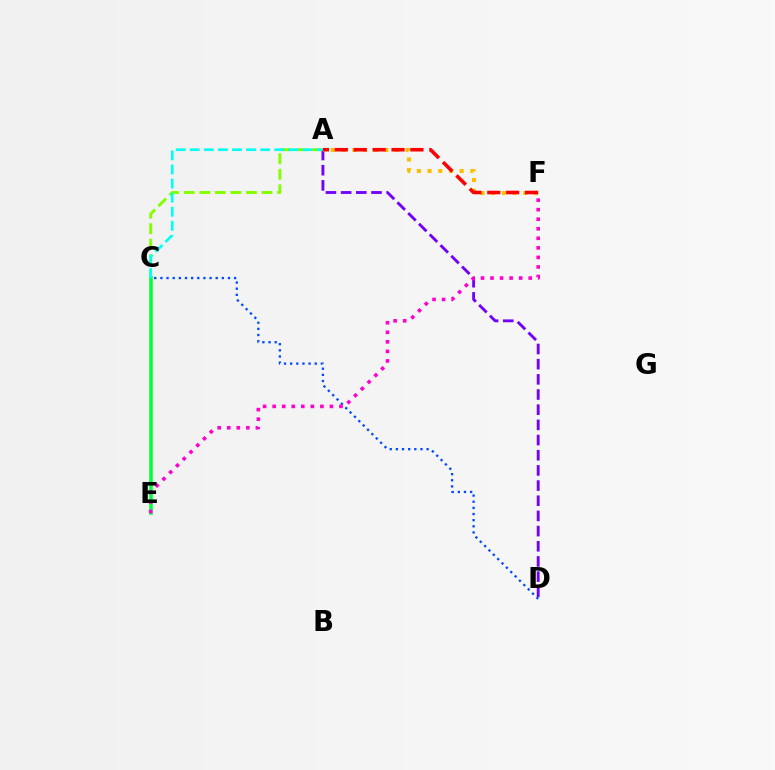{('A', 'C'): [{'color': '#84ff00', 'line_style': 'dashed', 'thickness': 2.11}, {'color': '#00fff6', 'line_style': 'dashed', 'thickness': 1.91}], ('A', 'D'): [{'color': '#7200ff', 'line_style': 'dashed', 'thickness': 2.06}], ('C', 'E'): [{'color': '#00ff39', 'line_style': 'solid', 'thickness': 2.52}], ('C', 'D'): [{'color': '#004bff', 'line_style': 'dotted', 'thickness': 1.67}], ('A', 'F'): [{'color': '#ffbd00', 'line_style': 'dotted', 'thickness': 2.91}, {'color': '#ff0000', 'line_style': 'dashed', 'thickness': 2.57}], ('E', 'F'): [{'color': '#ff00cf', 'line_style': 'dotted', 'thickness': 2.59}]}